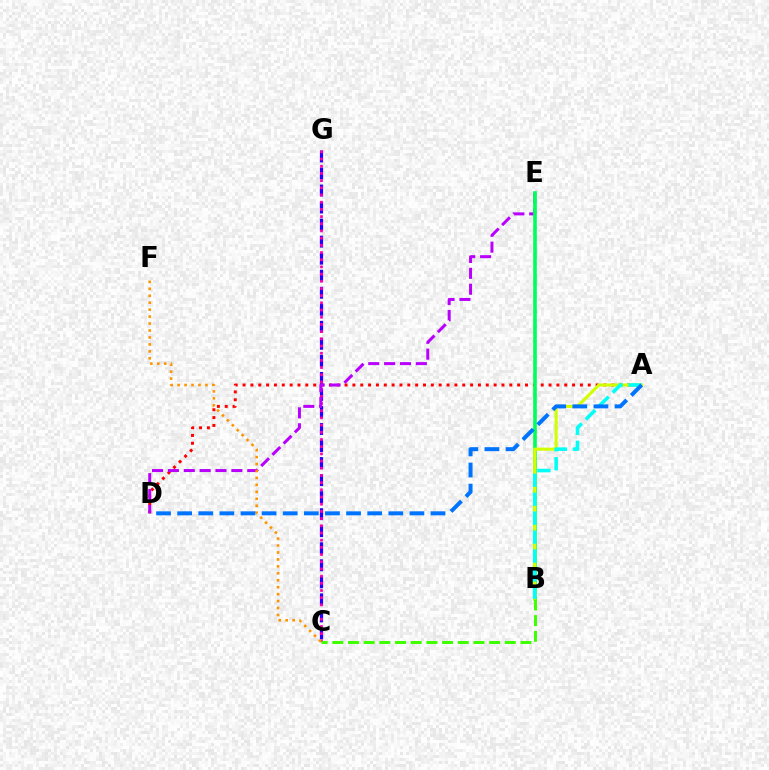{('C', 'G'): [{'color': '#2500ff', 'line_style': 'dashed', 'thickness': 2.31}, {'color': '#ff00ac', 'line_style': 'dotted', 'thickness': 1.95}], ('A', 'D'): [{'color': '#ff0000', 'line_style': 'dotted', 'thickness': 2.13}, {'color': '#0074ff', 'line_style': 'dashed', 'thickness': 2.87}], ('D', 'E'): [{'color': '#b900ff', 'line_style': 'dashed', 'thickness': 2.16}], ('B', 'E'): [{'color': '#00ff5c', 'line_style': 'solid', 'thickness': 2.62}], ('A', 'B'): [{'color': '#d1ff00', 'line_style': 'solid', 'thickness': 2.23}, {'color': '#00fff6', 'line_style': 'dashed', 'thickness': 2.57}], ('C', 'F'): [{'color': '#ff9400', 'line_style': 'dotted', 'thickness': 1.89}], ('B', 'C'): [{'color': '#3dff00', 'line_style': 'dashed', 'thickness': 2.13}]}